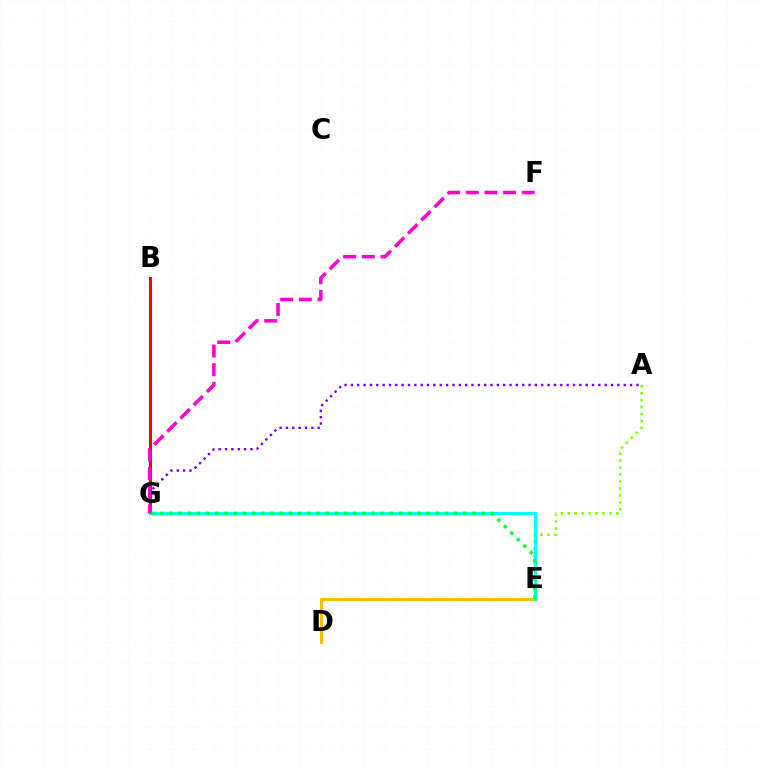{('D', 'E'): [{'color': '#ffbd00', 'line_style': 'solid', 'thickness': 2.26}], ('B', 'G'): [{'color': '#004bff', 'line_style': 'solid', 'thickness': 2.14}, {'color': '#ff0000', 'line_style': 'solid', 'thickness': 2.13}], ('A', 'E'): [{'color': '#84ff00', 'line_style': 'dotted', 'thickness': 1.89}], ('A', 'G'): [{'color': '#7200ff', 'line_style': 'dotted', 'thickness': 1.72}], ('E', 'G'): [{'color': '#00fff6', 'line_style': 'solid', 'thickness': 2.36}, {'color': '#00ff39', 'line_style': 'dotted', 'thickness': 2.5}], ('F', 'G'): [{'color': '#ff00cf', 'line_style': 'dashed', 'thickness': 2.53}]}